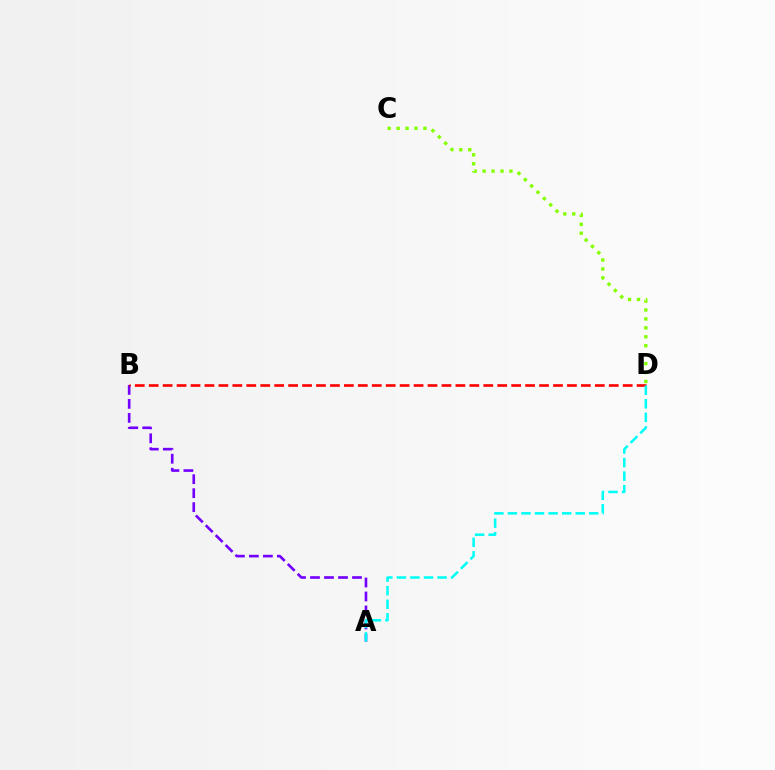{('A', 'B'): [{'color': '#7200ff', 'line_style': 'dashed', 'thickness': 1.9}], ('B', 'D'): [{'color': '#ff0000', 'line_style': 'dashed', 'thickness': 1.89}], ('C', 'D'): [{'color': '#84ff00', 'line_style': 'dotted', 'thickness': 2.43}], ('A', 'D'): [{'color': '#00fff6', 'line_style': 'dashed', 'thickness': 1.84}]}